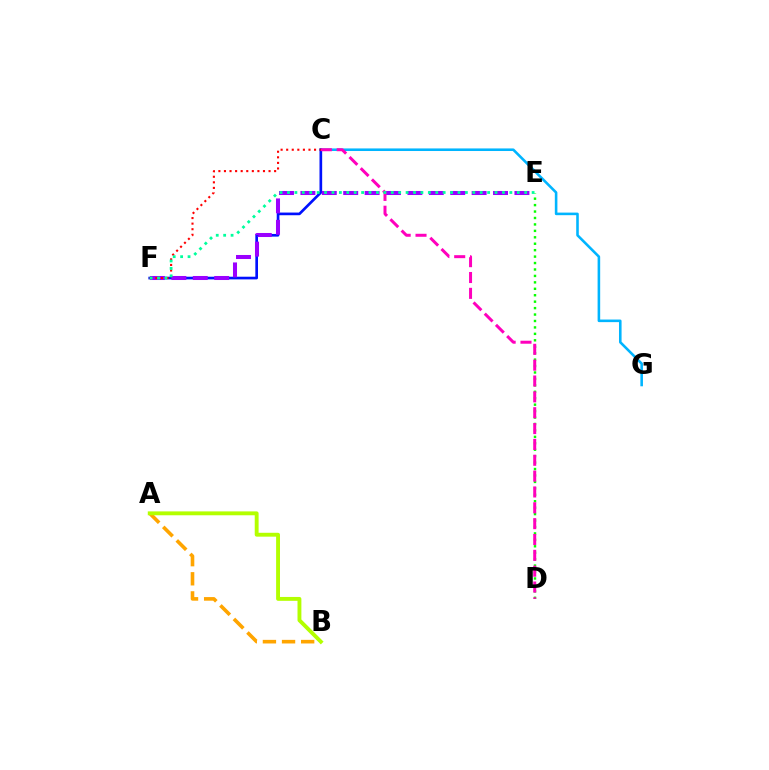{('D', 'E'): [{'color': '#08ff00', 'line_style': 'dotted', 'thickness': 1.75}], ('C', 'G'): [{'color': '#00b5ff', 'line_style': 'solid', 'thickness': 1.86}], ('C', 'F'): [{'color': '#0010ff', 'line_style': 'solid', 'thickness': 1.92}, {'color': '#ff0000', 'line_style': 'dotted', 'thickness': 1.51}], ('A', 'B'): [{'color': '#ffa500', 'line_style': 'dashed', 'thickness': 2.6}, {'color': '#b3ff00', 'line_style': 'solid', 'thickness': 2.79}], ('E', 'F'): [{'color': '#9b00ff', 'line_style': 'dashed', 'thickness': 2.91}, {'color': '#00ff9d', 'line_style': 'dotted', 'thickness': 2.01}], ('C', 'D'): [{'color': '#ff00bd', 'line_style': 'dashed', 'thickness': 2.15}]}